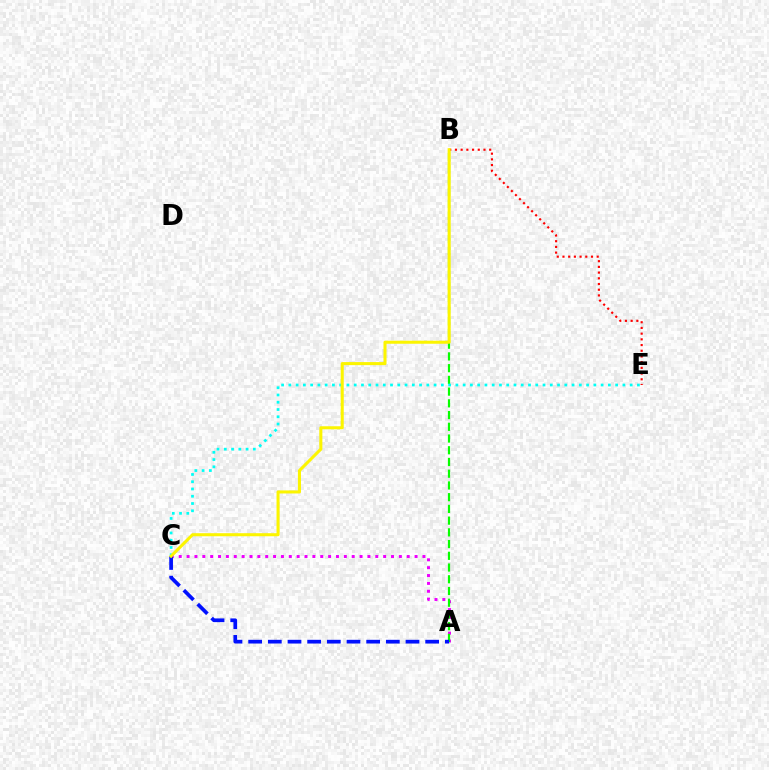{('A', 'C'): [{'color': '#ee00ff', 'line_style': 'dotted', 'thickness': 2.14}, {'color': '#0010ff', 'line_style': 'dashed', 'thickness': 2.67}], ('A', 'B'): [{'color': '#08ff00', 'line_style': 'dashed', 'thickness': 1.59}], ('B', 'E'): [{'color': '#ff0000', 'line_style': 'dotted', 'thickness': 1.55}], ('C', 'E'): [{'color': '#00fff6', 'line_style': 'dotted', 'thickness': 1.97}], ('B', 'C'): [{'color': '#fcf500', 'line_style': 'solid', 'thickness': 2.2}]}